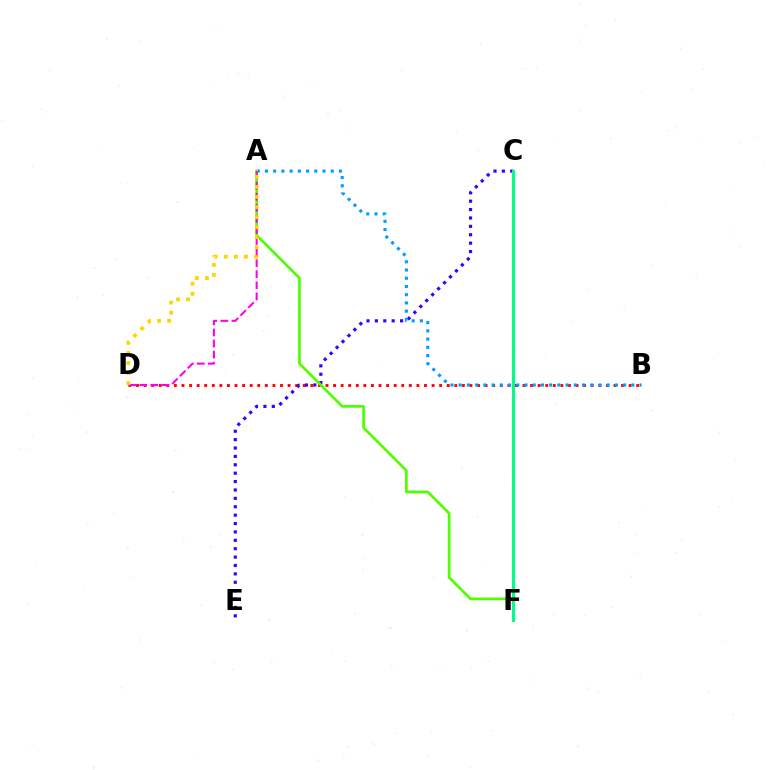{('B', 'D'): [{'color': '#ff0000', 'line_style': 'dotted', 'thickness': 2.06}], ('C', 'E'): [{'color': '#3700ff', 'line_style': 'dotted', 'thickness': 2.28}], ('A', 'B'): [{'color': '#009eff', 'line_style': 'dotted', 'thickness': 2.23}], ('A', 'F'): [{'color': '#4fff00', 'line_style': 'solid', 'thickness': 1.94}], ('C', 'F'): [{'color': '#00ff86', 'line_style': 'solid', 'thickness': 2.21}], ('A', 'D'): [{'color': '#ff00ed', 'line_style': 'dashed', 'thickness': 1.5}, {'color': '#ffd500', 'line_style': 'dotted', 'thickness': 2.73}]}